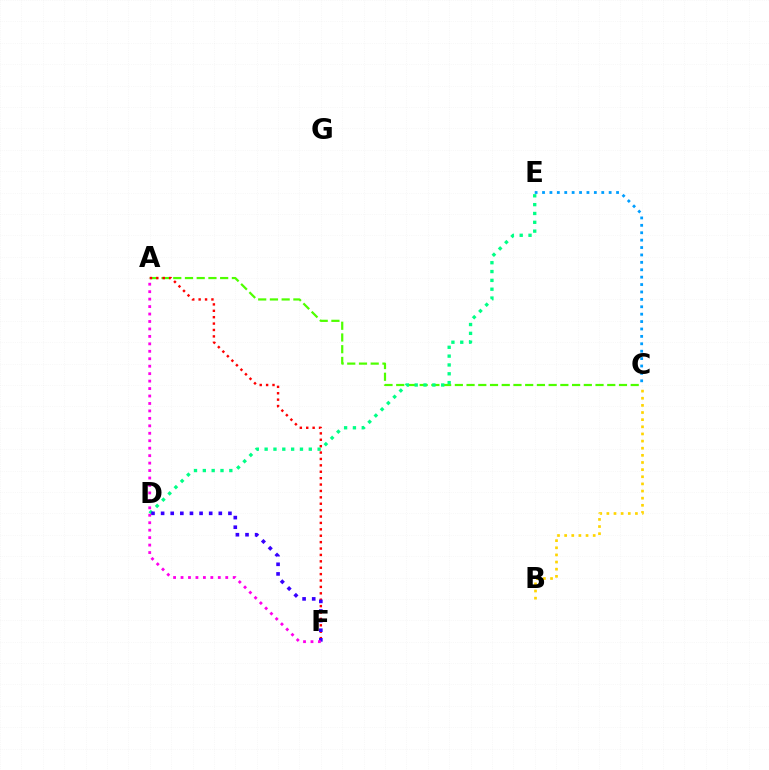{('A', 'C'): [{'color': '#4fff00', 'line_style': 'dashed', 'thickness': 1.59}], ('B', 'C'): [{'color': '#ffd500', 'line_style': 'dotted', 'thickness': 1.94}], ('D', 'E'): [{'color': '#00ff86', 'line_style': 'dotted', 'thickness': 2.4}], ('A', 'F'): [{'color': '#ff0000', 'line_style': 'dotted', 'thickness': 1.74}, {'color': '#ff00ed', 'line_style': 'dotted', 'thickness': 2.03}], ('D', 'F'): [{'color': '#3700ff', 'line_style': 'dotted', 'thickness': 2.61}], ('C', 'E'): [{'color': '#009eff', 'line_style': 'dotted', 'thickness': 2.01}]}